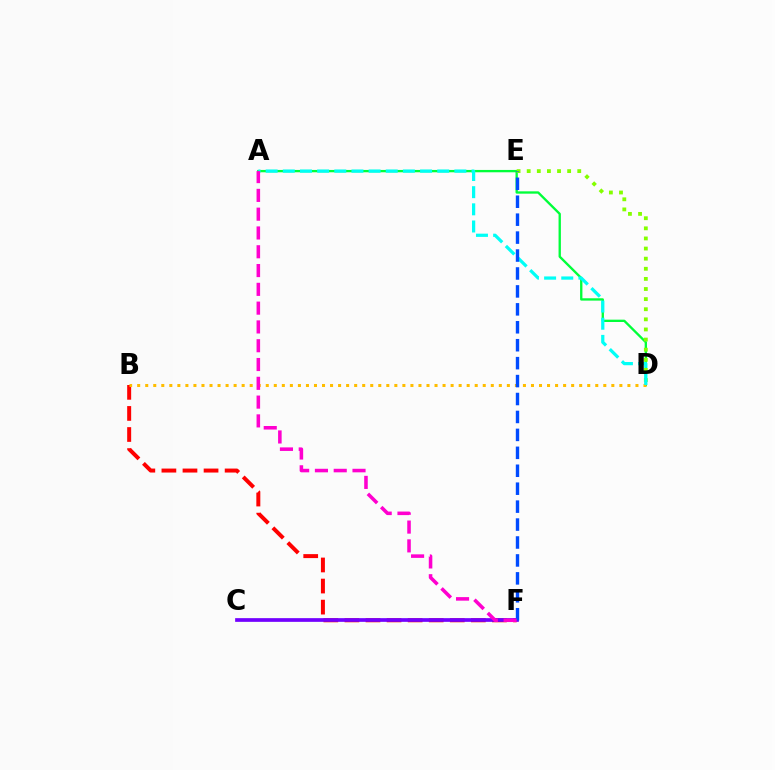{('A', 'D'): [{'color': '#00ff39', 'line_style': 'solid', 'thickness': 1.68}, {'color': '#00fff6', 'line_style': 'dashed', 'thickness': 2.33}], ('B', 'F'): [{'color': '#ff0000', 'line_style': 'dashed', 'thickness': 2.86}], ('B', 'D'): [{'color': '#ffbd00', 'line_style': 'dotted', 'thickness': 2.18}], ('C', 'F'): [{'color': '#7200ff', 'line_style': 'solid', 'thickness': 2.67}], ('D', 'E'): [{'color': '#84ff00', 'line_style': 'dotted', 'thickness': 2.75}], ('E', 'F'): [{'color': '#004bff', 'line_style': 'dashed', 'thickness': 2.44}], ('A', 'F'): [{'color': '#ff00cf', 'line_style': 'dashed', 'thickness': 2.55}]}